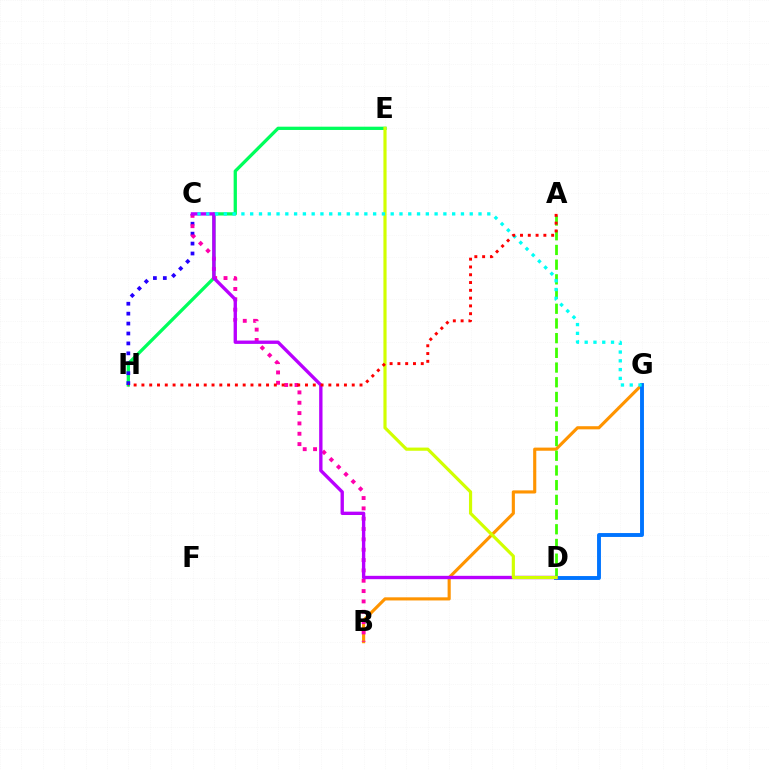{('E', 'H'): [{'color': '#00ff5c', 'line_style': 'solid', 'thickness': 2.36}], ('B', 'G'): [{'color': '#ff9400', 'line_style': 'solid', 'thickness': 2.25}], ('C', 'H'): [{'color': '#2500ff', 'line_style': 'dotted', 'thickness': 2.7}], ('B', 'C'): [{'color': '#ff00ac', 'line_style': 'dotted', 'thickness': 2.81}], ('D', 'G'): [{'color': '#0074ff', 'line_style': 'solid', 'thickness': 2.8}], ('A', 'D'): [{'color': '#3dff00', 'line_style': 'dashed', 'thickness': 2.0}], ('C', 'D'): [{'color': '#b900ff', 'line_style': 'solid', 'thickness': 2.41}], ('D', 'E'): [{'color': '#d1ff00', 'line_style': 'solid', 'thickness': 2.29}], ('C', 'G'): [{'color': '#00fff6', 'line_style': 'dotted', 'thickness': 2.39}], ('A', 'H'): [{'color': '#ff0000', 'line_style': 'dotted', 'thickness': 2.12}]}